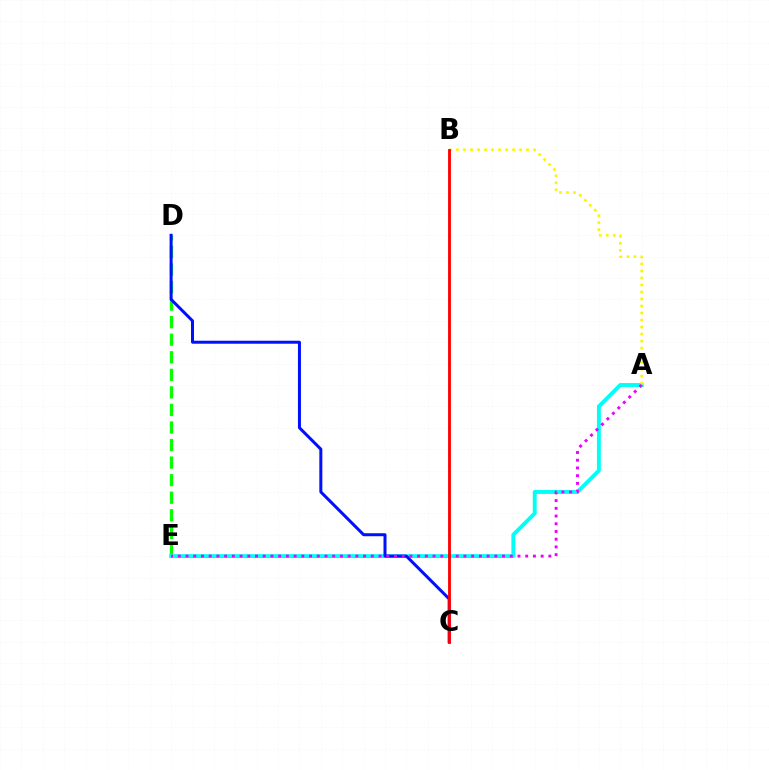{('D', 'E'): [{'color': '#08ff00', 'line_style': 'dashed', 'thickness': 2.38}], ('A', 'E'): [{'color': '#00fff6', 'line_style': 'solid', 'thickness': 2.81}, {'color': '#ee00ff', 'line_style': 'dotted', 'thickness': 2.1}], ('C', 'D'): [{'color': '#0010ff', 'line_style': 'solid', 'thickness': 2.17}], ('A', 'B'): [{'color': '#fcf500', 'line_style': 'dotted', 'thickness': 1.9}], ('B', 'C'): [{'color': '#ff0000', 'line_style': 'solid', 'thickness': 2.04}]}